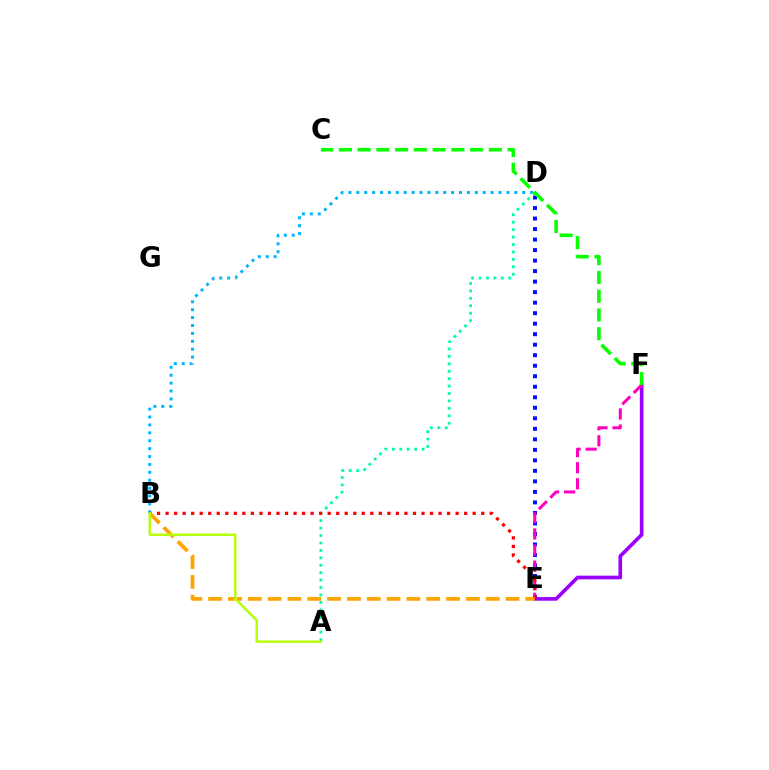{('D', 'E'): [{'color': '#0010ff', 'line_style': 'dotted', 'thickness': 2.86}], ('E', 'F'): [{'color': '#9b00ff', 'line_style': 'solid', 'thickness': 2.64}, {'color': '#ff00bd', 'line_style': 'dashed', 'thickness': 2.19}], ('B', 'D'): [{'color': '#00b5ff', 'line_style': 'dotted', 'thickness': 2.15}], ('A', 'D'): [{'color': '#00ff9d', 'line_style': 'dotted', 'thickness': 2.02}], ('B', 'E'): [{'color': '#ff0000', 'line_style': 'dotted', 'thickness': 2.32}, {'color': '#ffa500', 'line_style': 'dashed', 'thickness': 2.69}], ('A', 'B'): [{'color': '#b3ff00', 'line_style': 'solid', 'thickness': 1.72}], ('C', 'F'): [{'color': '#08ff00', 'line_style': 'dashed', 'thickness': 2.55}]}